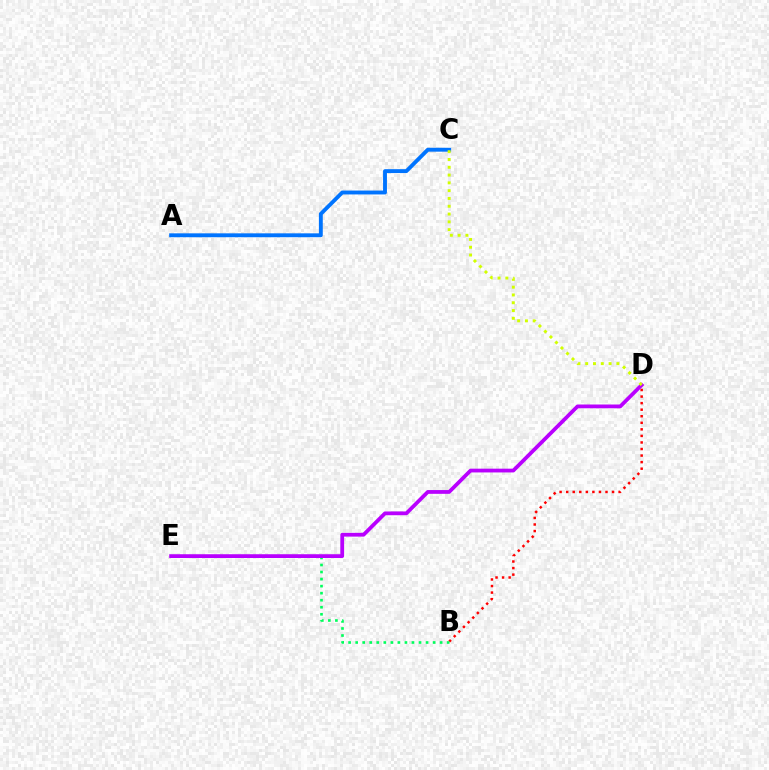{('B', 'D'): [{'color': '#ff0000', 'line_style': 'dotted', 'thickness': 1.78}], ('A', 'C'): [{'color': '#0074ff', 'line_style': 'solid', 'thickness': 2.79}], ('B', 'E'): [{'color': '#00ff5c', 'line_style': 'dotted', 'thickness': 1.91}], ('D', 'E'): [{'color': '#b900ff', 'line_style': 'solid', 'thickness': 2.72}], ('C', 'D'): [{'color': '#d1ff00', 'line_style': 'dotted', 'thickness': 2.12}]}